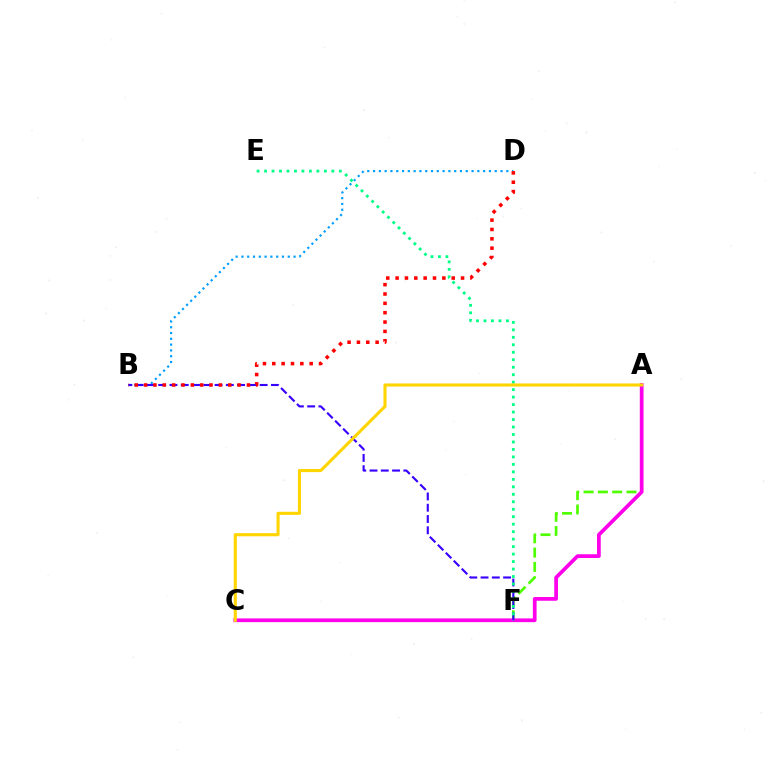{('A', 'F'): [{'color': '#4fff00', 'line_style': 'dashed', 'thickness': 1.94}], ('B', 'D'): [{'color': '#009eff', 'line_style': 'dotted', 'thickness': 1.57}, {'color': '#ff0000', 'line_style': 'dotted', 'thickness': 2.54}], ('A', 'C'): [{'color': '#ff00ed', 'line_style': 'solid', 'thickness': 2.69}, {'color': '#ffd500', 'line_style': 'solid', 'thickness': 2.22}], ('B', 'F'): [{'color': '#3700ff', 'line_style': 'dashed', 'thickness': 1.53}], ('E', 'F'): [{'color': '#00ff86', 'line_style': 'dotted', 'thickness': 2.03}]}